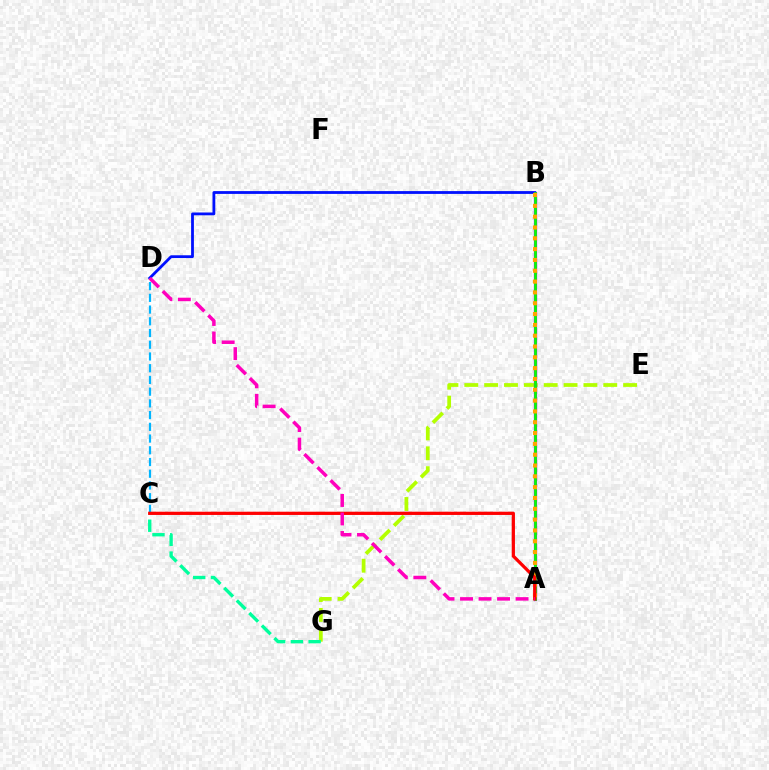{('E', 'G'): [{'color': '#b3ff00', 'line_style': 'dashed', 'thickness': 2.7}], ('B', 'D'): [{'color': '#0010ff', 'line_style': 'solid', 'thickness': 2.01}], ('A', 'B'): [{'color': '#9b00ff', 'line_style': 'solid', 'thickness': 2.34}, {'color': '#08ff00', 'line_style': 'solid', 'thickness': 1.94}, {'color': '#ffa500', 'line_style': 'dotted', 'thickness': 2.94}], ('C', 'D'): [{'color': '#00b5ff', 'line_style': 'dashed', 'thickness': 1.59}], ('C', 'G'): [{'color': '#00ff9d', 'line_style': 'dashed', 'thickness': 2.41}], ('A', 'C'): [{'color': '#ff0000', 'line_style': 'solid', 'thickness': 2.33}], ('A', 'D'): [{'color': '#ff00bd', 'line_style': 'dashed', 'thickness': 2.52}]}